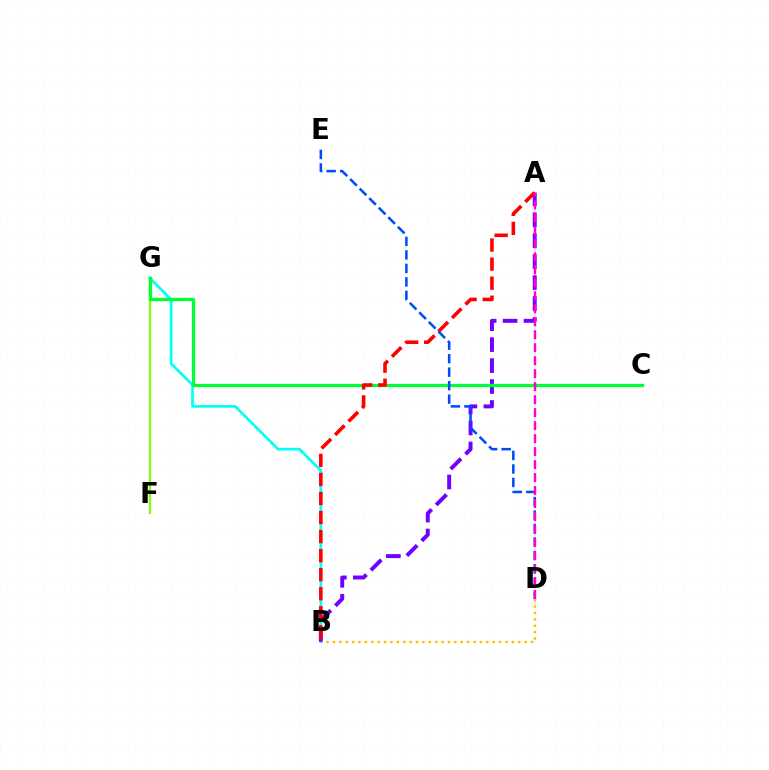{('B', 'D'): [{'color': '#ffbd00', 'line_style': 'dotted', 'thickness': 1.74}], ('B', 'G'): [{'color': '#00fff6', 'line_style': 'solid', 'thickness': 1.94}], ('F', 'G'): [{'color': '#84ff00', 'line_style': 'solid', 'thickness': 1.64}], ('A', 'B'): [{'color': '#7200ff', 'line_style': 'dashed', 'thickness': 2.85}, {'color': '#ff0000', 'line_style': 'dashed', 'thickness': 2.59}], ('C', 'G'): [{'color': '#00ff39', 'line_style': 'solid', 'thickness': 2.36}], ('D', 'E'): [{'color': '#004bff', 'line_style': 'dashed', 'thickness': 1.83}], ('A', 'D'): [{'color': '#ff00cf', 'line_style': 'dashed', 'thickness': 1.76}]}